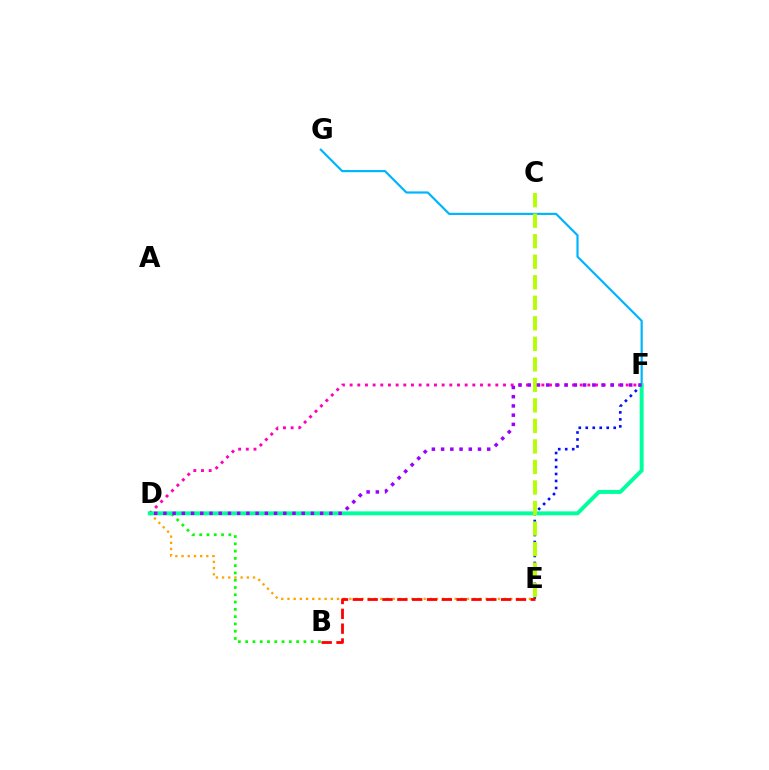{('B', 'D'): [{'color': '#08ff00', 'line_style': 'dotted', 'thickness': 1.98}], ('E', 'F'): [{'color': '#0010ff', 'line_style': 'dotted', 'thickness': 1.9}], ('D', 'E'): [{'color': '#ffa500', 'line_style': 'dotted', 'thickness': 1.68}], ('F', 'G'): [{'color': '#00b5ff', 'line_style': 'solid', 'thickness': 1.58}], ('D', 'F'): [{'color': '#ff00bd', 'line_style': 'dotted', 'thickness': 2.08}, {'color': '#00ff9d', 'line_style': 'solid', 'thickness': 2.83}, {'color': '#9b00ff', 'line_style': 'dotted', 'thickness': 2.51}], ('C', 'E'): [{'color': '#b3ff00', 'line_style': 'dashed', 'thickness': 2.79}], ('B', 'E'): [{'color': '#ff0000', 'line_style': 'dashed', 'thickness': 2.01}]}